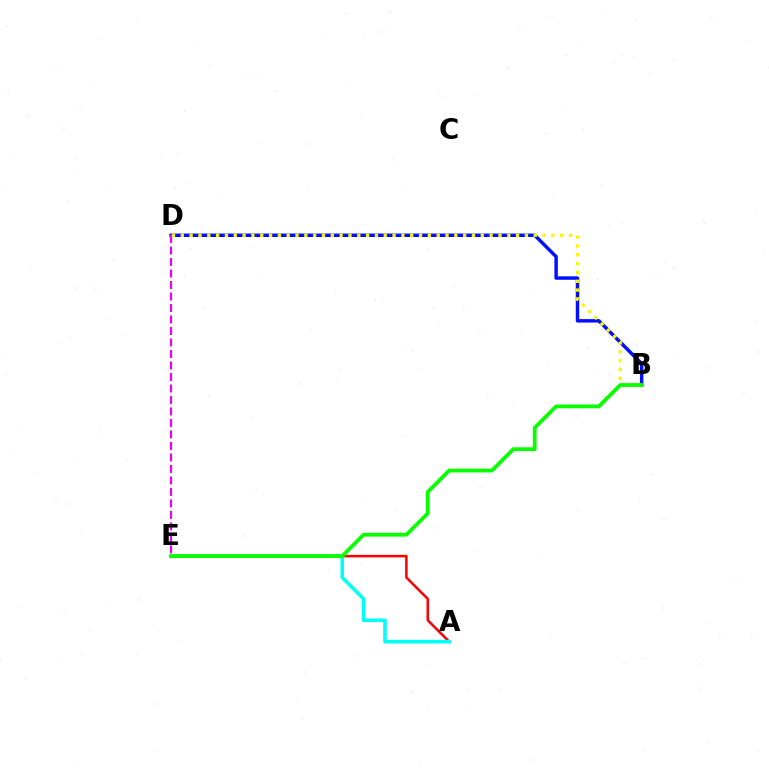{('B', 'D'): [{'color': '#0010ff', 'line_style': 'solid', 'thickness': 2.5}, {'color': '#fcf500', 'line_style': 'dotted', 'thickness': 2.4}], ('D', 'E'): [{'color': '#ee00ff', 'line_style': 'dashed', 'thickness': 1.56}], ('A', 'E'): [{'color': '#ff0000', 'line_style': 'solid', 'thickness': 1.81}, {'color': '#00fff6', 'line_style': 'solid', 'thickness': 2.56}], ('B', 'E'): [{'color': '#08ff00', 'line_style': 'solid', 'thickness': 2.72}]}